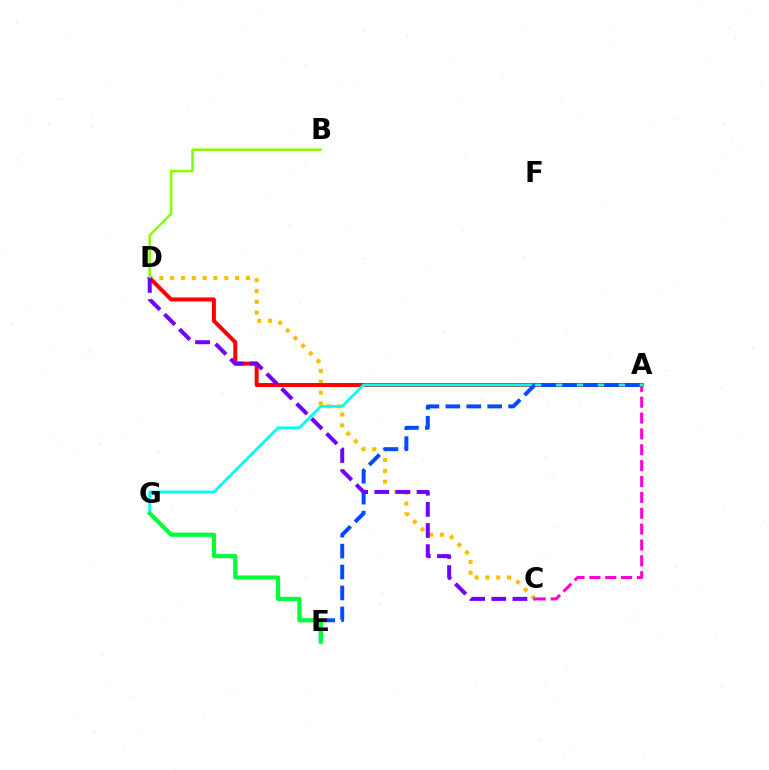{('A', 'C'): [{'color': '#ff00cf', 'line_style': 'dashed', 'thickness': 2.16}], ('C', 'D'): [{'color': '#ffbd00', 'line_style': 'dotted', 'thickness': 2.94}, {'color': '#7200ff', 'line_style': 'dashed', 'thickness': 2.87}], ('A', 'D'): [{'color': '#ff0000', 'line_style': 'solid', 'thickness': 2.87}], ('A', 'G'): [{'color': '#00fff6', 'line_style': 'solid', 'thickness': 2.03}], ('A', 'E'): [{'color': '#004bff', 'line_style': 'dashed', 'thickness': 2.84}], ('B', 'D'): [{'color': '#84ff00', 'line_style': 'solid', 'thickness': 1.8}], ('E', 'G'): [{'color': '#00ff39', 'line_style': 'solid', 'thickness': 2.99}]}